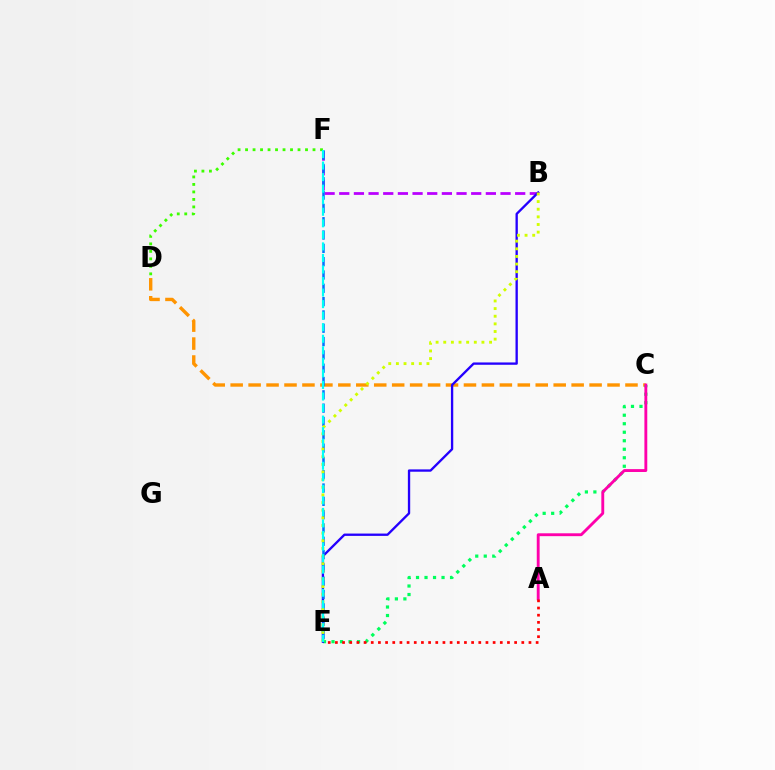{('D', 'F'): [{'color': '#3dff00', 'line_style': 'dotted', 'thickness': 2.04}], ('C', 'D'): [{'color': '#ff9400', 'line_style': 'dashed', 'thickness': 2.44}], ('B', 'F'): [{'color': '#b900ff', 'line_style': 'dashed', 'thickness': 1.99}], ('C', 'E'): [{'color': '#00ff5c', 'line_style': 'dotted', 'thickness': 2.31}], ('B', 'E'): [{'color': '#2500ff', 'line_style': 'solid', 'thickness': 1.68}, {'color': '#d1ff00', 'line_style': 'dotted', 'thickness': 2.08}], ('A', 'C'): [{'color': '#ff00ac', 'line_style': 'solid', 'thickness': 2.07}], ('E', 'F'): [{'color': '#0074ff', 'line_style': 'dashed', 'thickness': 1.81}, {'color': '#00fff6', 'line_style': 'dashed', 'thickness': 1.57}], ('A', 'E'): [{'color': '#ff0000', 'line_style': 'dotted', 'thickness': 1.95}]}